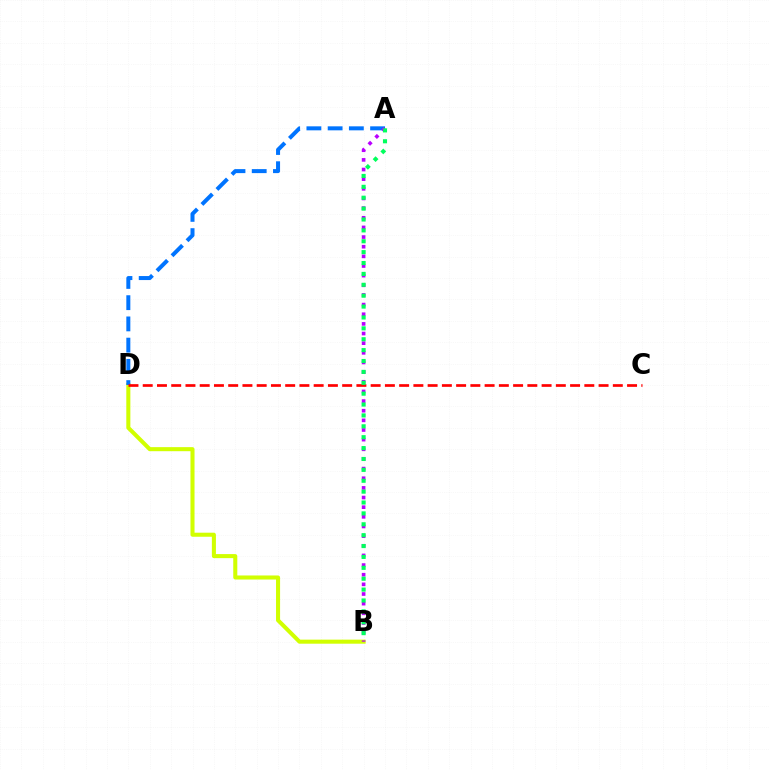{('B', 'D'): [{'color': '#d1ff00', 'line_style': 'solid', 'thickness': 2.92}], ('A', 'D'): [{'color': '#0074ff', 'line_style': 'dashed', 'thickness': 2.88}], ('C', 'D'): [{'color': '#ff0000', 'line_style': 'dashed', 'thickness': 1.94}], ('A', 'B'): [{'color': '#b900ff', 'line_style': 'dotted', 'thickness': 2.62}, {'color': '#00ff5c', 'line_style': 'dotted', 'thickness': 2.96}]}